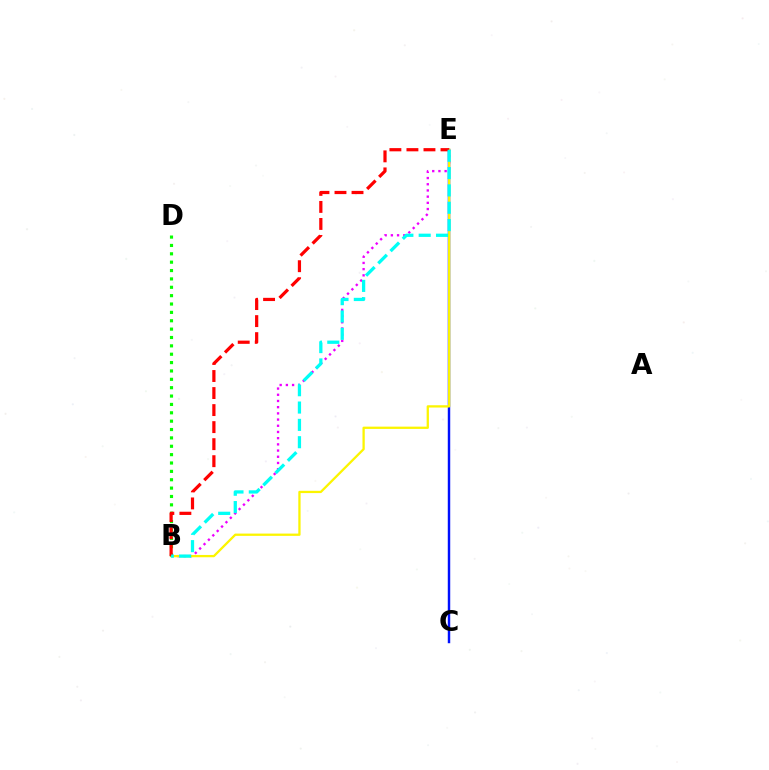{('B', 'E'): [{'color': '#ee00ff', 'line_style': 'dotted', 'thickness': 1.68}, {'color': '#fcf500', 'line_style': 'solid', 'thickness': 1.64}, {'color': '#ff0000', 'line_style': 'dashed', 'thickness': 2.31}, {'color': '#00fff6', 'line_style': 'dashed', 'thickness': 2.35}], ('C', 'E'): [{'color': '#0010ff', 'line_style': 'solid', 'thickness': 1.76}], ('B', 'D'): [{'color': '#08ff00', 'line_style': 'dotted', 'thickness': 2.27}]}